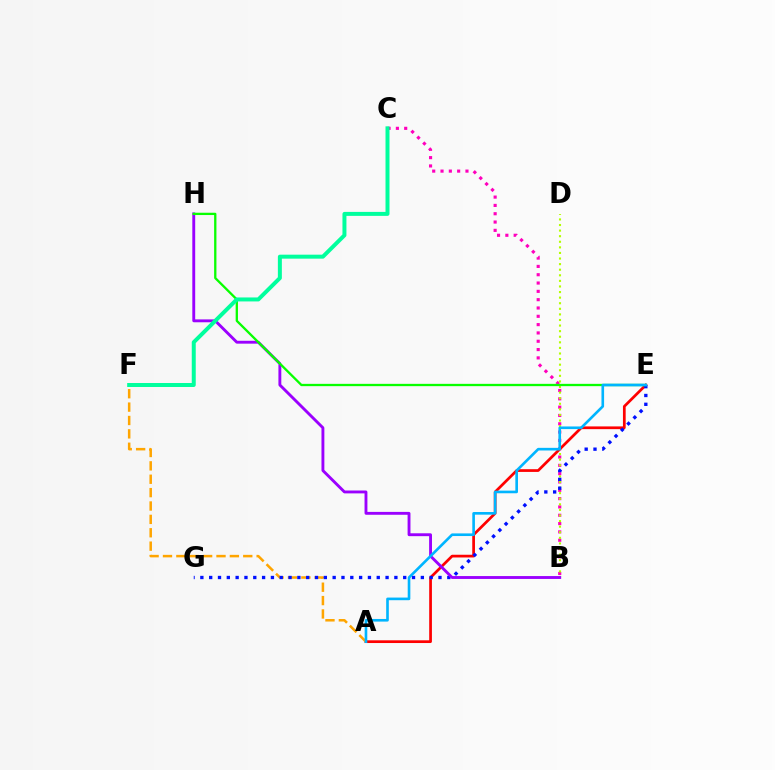{('B', 'C'): [{'color': '#ff00bd', 'line_style': 'dotted', 'thickness': 2.26}], ('B', 'D'): [{'color': '#b3ff00', 'line_style': 'dotted', 'thickness': 1.52}], ('A', 'E'): [{'color': '#ff0000', 'line_style': 'solid', 'thickness': 1.96}, {'color': '#00b5ff', 'line_style': 'solid', 'thickness': 1.9}], ('A', 'F'): [{'color': '#ffa500', 'line_style': 'dashed', 'thickness': 1.82}], ('E', 'G'): [{'color': '#0010ff', 'line_style': 'dotted', 'thickness': 2.4}], ('B', 'H'): [{'color': '#9b00ff', 'line_style': 'solid', 'thickness': 2.07}], ('E', 'H'): [{'color': '#08ff00', 'line_style': 'solid', 'thickness': 1.66}], ('C', 'F'): [{'color': '#00ff9d', 'line_style': 'solid', 'thickness': 2.86}]}